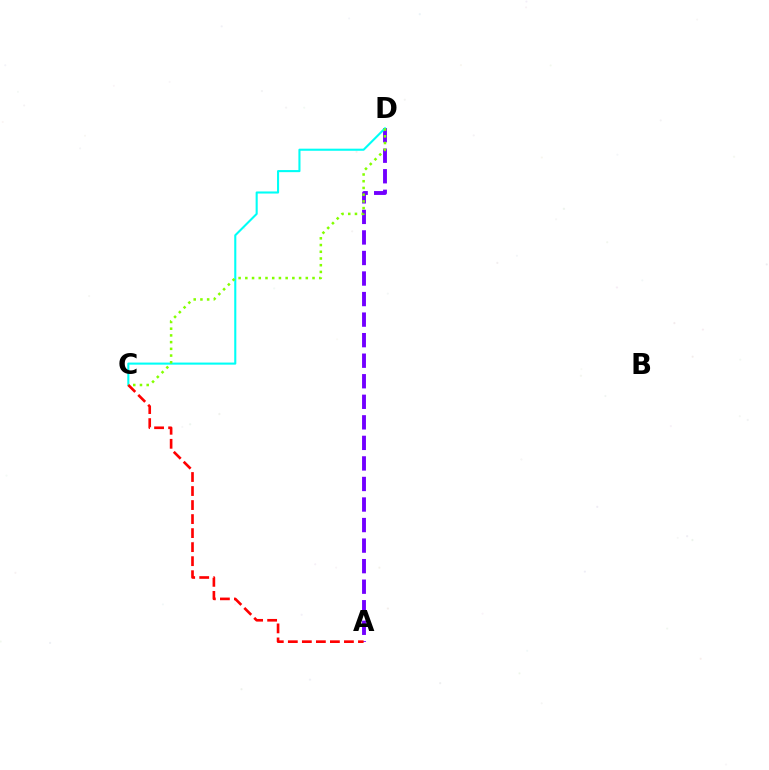{('A', 'D'): [{'color': '#7200ff', 'line_style': 'dashed', 'thickness': 2.79}], ('C', 'D'): [{'color': '#00fff6', 'line_style': 'solid', 'thickness': 1.51}, {'color': '#84ff00', 'line_style': 'dotted', 'thickness': 1.83}], ('A', 'C'): [{'color': '#ff0000', 'line_style': 'dashed', 'thickness': 1.91}]}